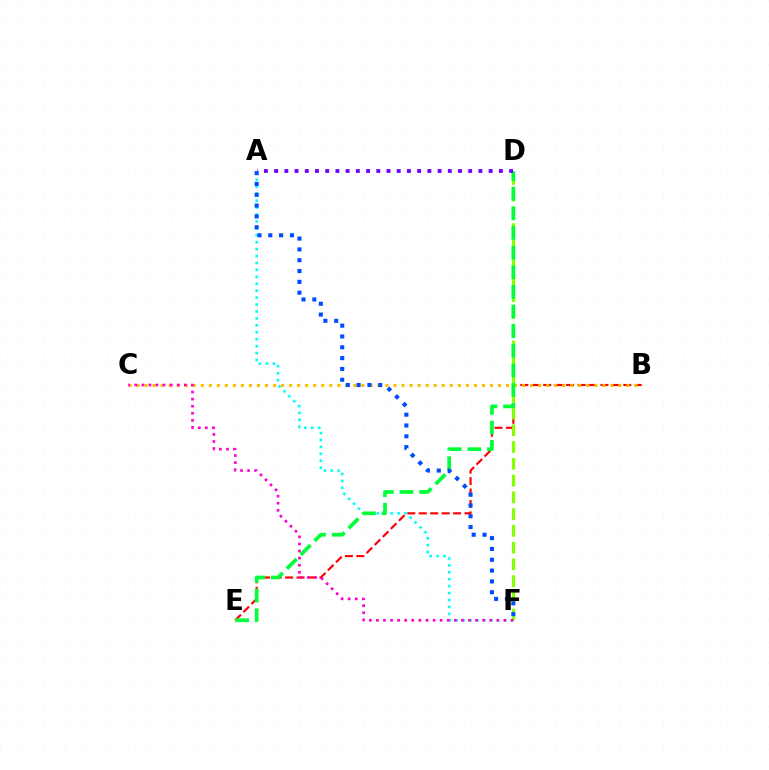{('B', 'E'): [{'color': '#ff0000', 'line_style': 'dashed', 'thickness': 1.55}], ('B', 'C'): [{'color': '#ffbd00', 'line_style': 'dotted', 'thickness': 2.18}], ('A', 'F'): [{'color': '#00fff6', 'line_style': 'dotted', 'thickness': 1.88}, {'color': '#004bff', 'line_style': 'dotted', 'thickness': 2.94}], ('D', 'F'): [{'color': '#84ff00', 'line_style': 'dashed', 'thickness': 2.28}], ('D', 'E'): [{'color': '#00ff39', 'line_style': 'dashed', 'thickness': 2.67}], ('A', 'D'): [{'color': '#7200ff', 'line_style': 'dotted', 'thickness': 2.78}], ('C', 'F'): [{'color': '#ff00cf', 'line_style': 'dotted', 'thickness': 1.93}]}